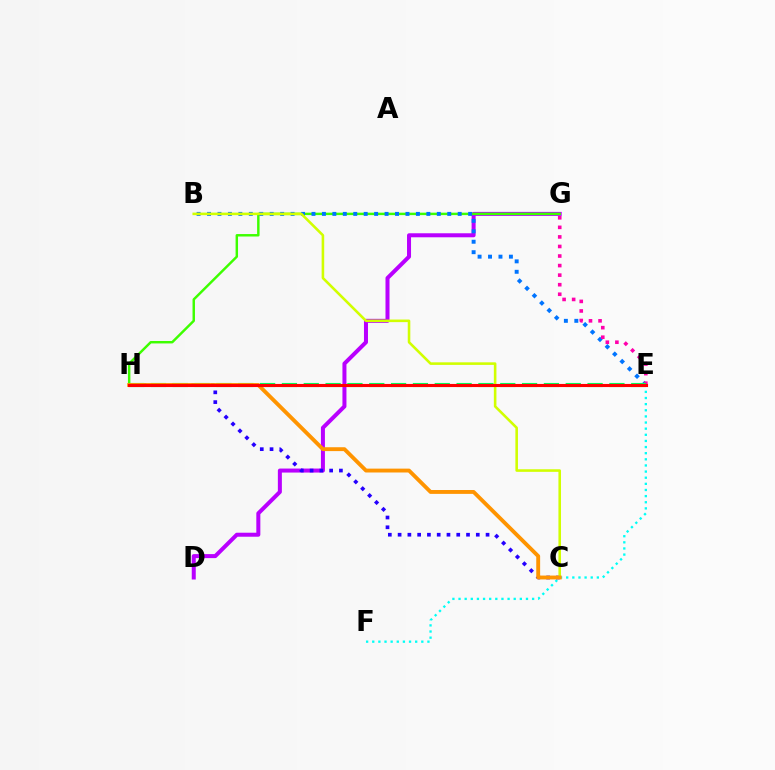{('D', 'G'): [{'color': '#b900ff', 'line_style': 'solid', 'thickness': 2.89}], ('G', 'H'): [{'color': '#3dff00', 'line_style': 'solid', 'thickness': 1.76}], ('B', 'E'): [{'color': '#0074ff', 'line_style': 'dotted', 'thickness': 2.84}], ('E', 'G'): [{'color': '#ff00ac', 'line_style': 'dotted', 'thickness': 2.6}], ('E', 'F'): [{'color': '#00fff6', 'line_style': 'dotted', 'thickness': 1.67}], ('C', 'H'): [{'color': '#2500ff', 'line_style': 'dotted', 'thickness': 2.66}, {'color': '#ff9400', 'line_style': 'solid', 'thickness': 2.78}], ('E', 'H'): [{'color': '#00ff5c', 'line_style': 'dashed', 'thickness': 2.97}, {'color': '#ff0000', 'line_style': 'solid', 'thickness': 2.24}], ('B', 'C'): [{'color': '#d1ff00', 'line_style': 'solid', 'thickness': 1.86}]}